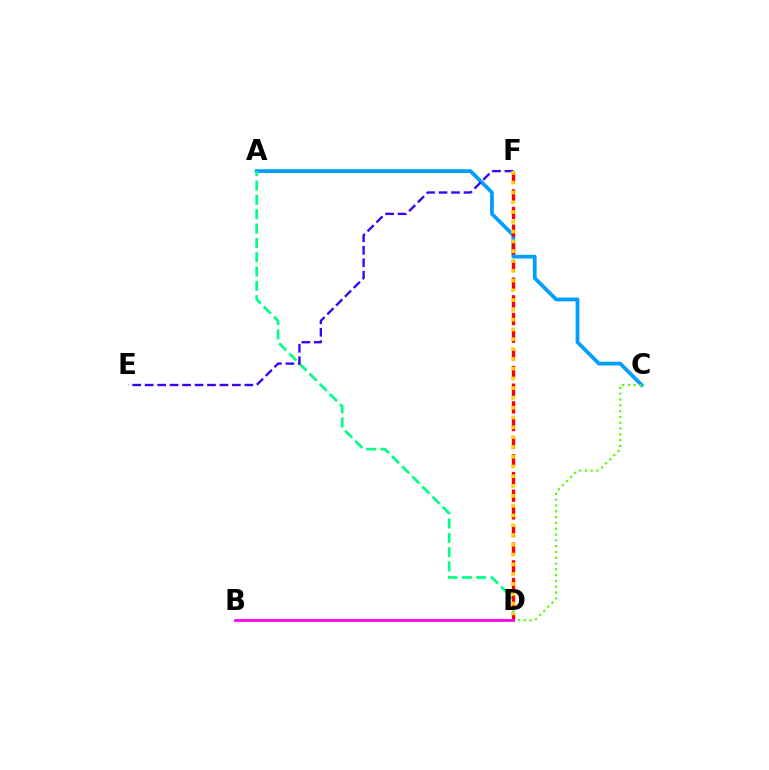{('A', 'C'): [{'color': '#009eff', 'line_style': 'solid', 'thickness': 2.7}], ('A', 'D'): [{'color': '#00ff86', 'line_style': 'dashed', 'thickness': 1.95}], ('D', 'F'): [{'color': '#ff0000', 'line_style': 'dashed', 'thickness': 2.4}, {'color': '#ffd500', 'line_style': 'dotted', 'thickness': 2.66}], ('C', 'D'): [{'color': '#4fff00', 'line_style': 'dotted', 'thickness': 1.58}], ('B', 'D'): [{'color': '#ff00ed', 'line_style': 'solid', 'thickness': 1.99}], ('E', 'F'): [{'color': '#3700ff', 'line_style': 'dashed', 'thickness': 1.69}]}